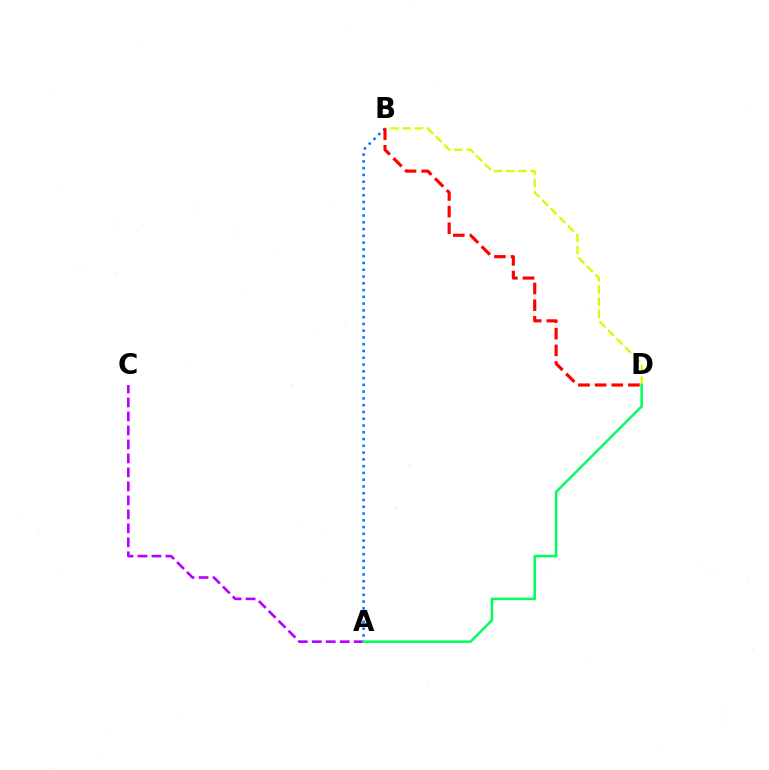{('A', 'B'): [{'color': '#0074ff', 'line_style': 'dotted', 'thickness': 1.84}], ('B', 'D'): [{'color': '#d1ff00', 'line_style': 'dashed', 'thickness': 1.64}, {'color': '#ff0000', 'line_style': 'dashed', 'thickness': 2.26}], ('A', 'C'): [{'color': '#b900ff', 'line_style': 'dashed', 'thickness': 1.9}], ('A', 'D'): [{'color': '#00ff5c', 'line_style': 'solid', 'thickness': 1.83}]}